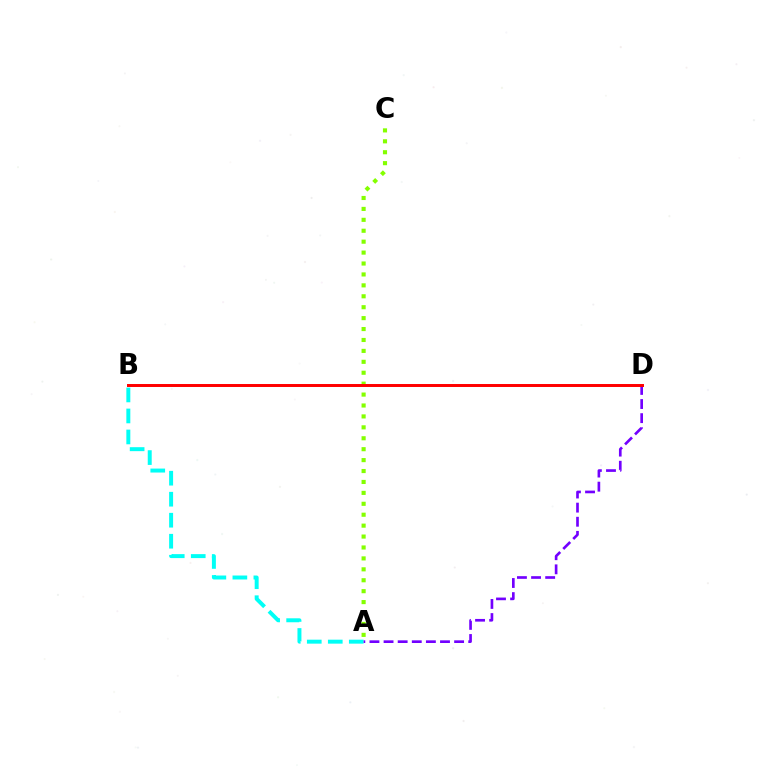{('A', 'B'): [{'color': '#00fff6', 'line_style': 'dashed', 'thickness': 2.85}], ('A', 'D'): [{'color': '#7200ff', 'line_style': 'dashed', 'thickness': 1.92}], ('A', 'C'): [{'color': '#84ff00', 'line_style': 'dotted', 'thickness': 2.97}], ('B', 'D'): [{'color': '#ff0000', 'line_style': 'solid', 'thickness': 2.14}]}